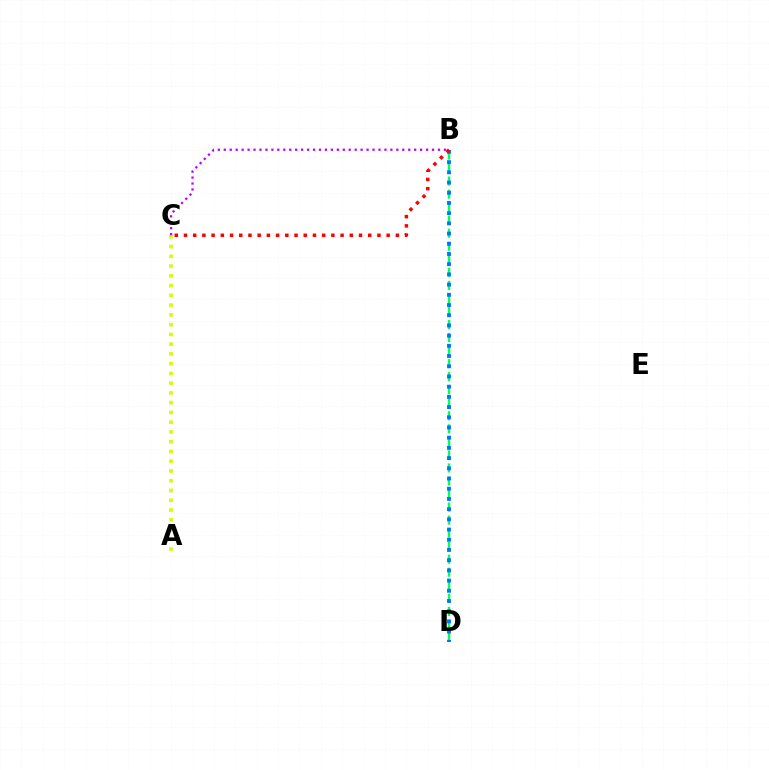{('B', 'D'): [{'color': '#00ff5c', 'line_style': 'dashed', 'thickness': 1.77}, {'color': '#0074ff', 'line_style': 'dotted', 'thickness': 2.77}], ('A', 'C'): [{'color': '#d1ff00', 'line_style': 'dotted', 'thickness': 2.65}], ('B', 'C'): [{'color': '#b900ff', 'line_style': 'dotted', 'thickness': 1.62}, {'color': '#ff0000', 'line_style': 'dotted', 'thickness': 2.5}]}